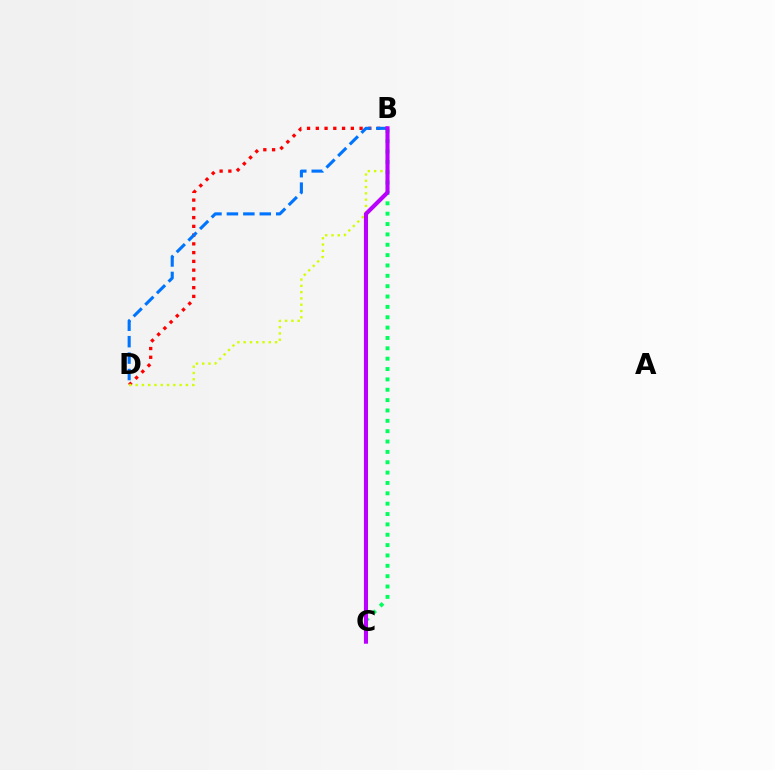{('B', 'C'): [{'color': '#00ff5c', 'line_style': 'dotted', 'thickness': 2.81}, {'color': '#b900ff', 'line_style': 'solid', 'thickness': 2.94}], ('B', 'D'): [{'color': '#ff0000', 'line_style': 'dotted', 'thickness': 2.38}, {'color': '#d1ff00', 'line_style': 'dotted', 'thickness': 1.71}, {'color': '#0074ff', 'line_style': 'dashed', 'thickness': 2.23}]}